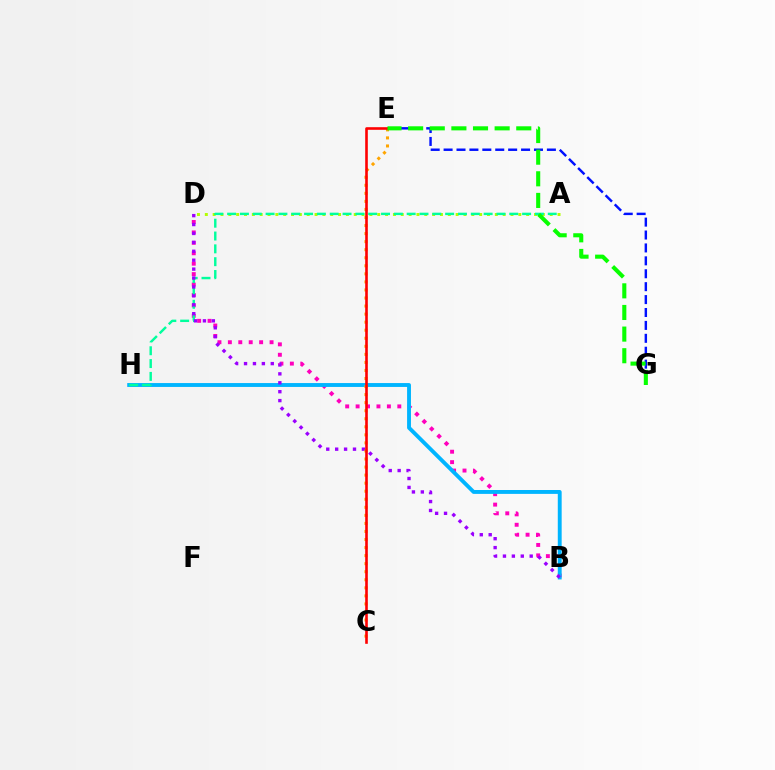{('B', 'D'): [{'color': '#ff00bd', 'line_style': 'dotted', 'thickness': 2.83}, {'color': '#9b00ff', 'line_style': 'dotted', 'thickness': 2.42}], ('E', 'G'): [{'color': '#0010ff', 'line_style': 'dashed', 'thickness': 1.75}, {'color': '#08ff00', 'line_style': 'dashed', 'thickness': 2.94}], ('B', 'H'): [{'color': '#00b5ff', 'line_style': 'solid', 'thickness': 2.79}], ('A', 'D'): [{'color': '#b3ff00', 'line_style': 'dotted', 'thickness': 2.13}], ('A', 'H'): [{'color': '#00ff9d', 'line_style': 'dashed', 'thickness': 1.74}], ('C', 'E'): [{'color': '#ffa500', 'line_style': 'dotted', 'thickness': 2.19}, {'color': '#ff0000', 'line_style': 'solid', 'thickness': 1.88}]}